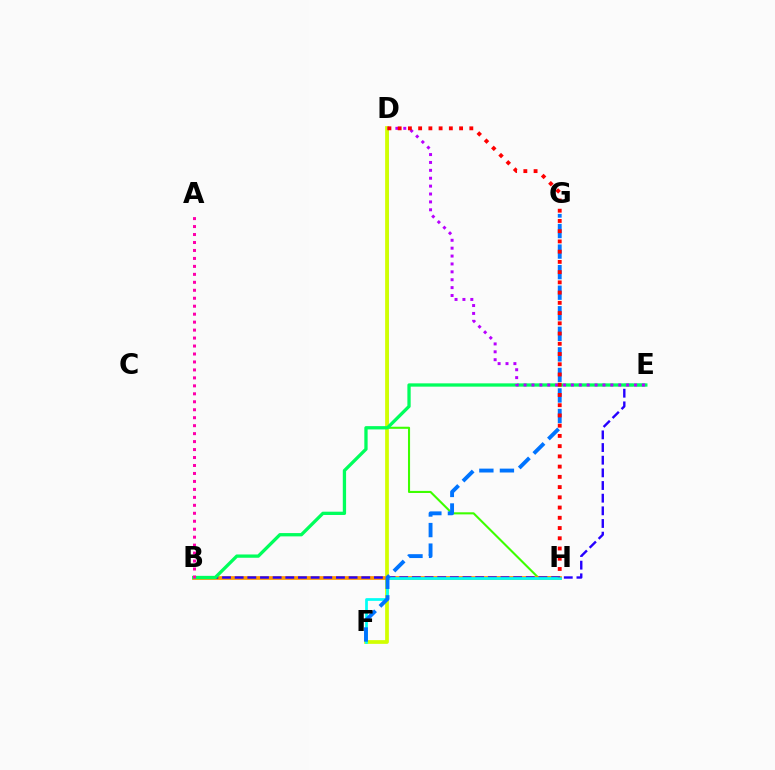{('D', 'H'): [{'color': '#3dff00', 'line_style': 'solid', 'thickness': 1.51}, {'color': '#ff0000', 'line_style': 'dotted', 'thickness': 2.78}], ('D', 'F'): [{'color': '#d1ff00', 'line_style': 'solid', 'thickness': 2.68}], ('B', 'H'): [{'color': '#ff9400', 'line_style': 'solid', 'thickness': 2.67}], ('B', 'E'): [{'color': '#2500ff', 'line_style': 'dashed', 'thickness': 1.72}, {'color': '#00ff5c', 'line_style': 'solid', 'thickness': 2.37}], ('A', 'B'): [{'color': '#ff00ac', 'line_style': 'dotted', 'thickness': 2.16}], ('F', 'H'): [{'color': '#00fff6', 'line_style': 'solid', 'thickness': 1.96}], ('F', 'G'): [{'color': '#0074ff', 'line_style': 'dashed', 'thickness': 2.79}], ('D', 'E'): [{'color': '#b900ff', 'line_style': 'dotted', 'thickness': 2.14}]}